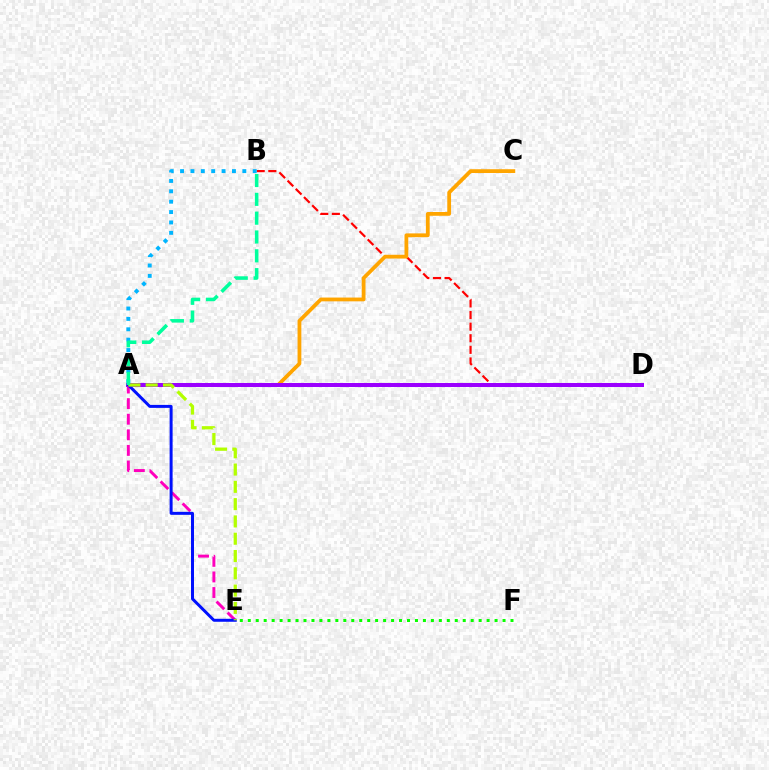{('B', 'D'): [{'color': '#ff0000', 'line_style': 'dashed', 'thickness': 1.58}], ('A', 'C'): [{'color': '#ffa500', 'line_style': 'solid', 'thickness': 2.72}], ('A', 'B'): [{'color': '#00b5ff', 'line_style': 'dotted', 'thickness': 2.82}, {'color': '#00ff9d', 'line_style': 'dashed', 'thickness': 2.56}], ('A', 'D'): [{'color': '#9b00ff', 'line_style': 'solid', 'thickness': 2.87}], ('A', 'E'): [{'color': '#ff00bd', 'line_style': 'dashed', 'thickness': 2.12}, {'color': '#0010ff', 'line_style': 'solid', 'thickness': 2.15}, {'color': '#b3ff00', 'line_style': 'dashed', 'thickness': 2.35}], ('E', 'F'): [{'color': '#08ff00', 'line_style': 'dotted', 'thickness': 2.16}]}